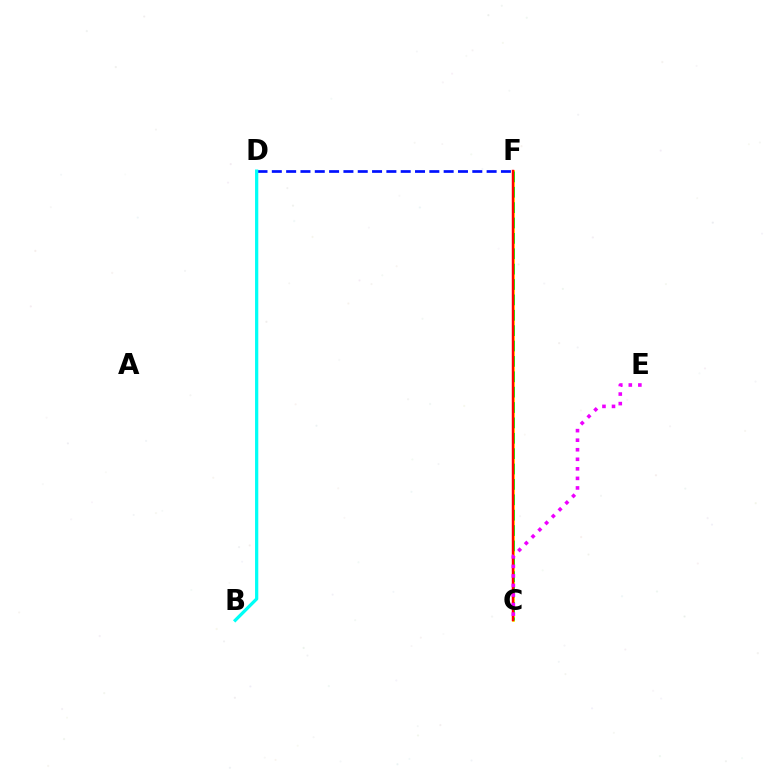{('D', 'F'): [{'color': '#0010ff', 'line_style': 'dashed', 'thickness': 1.95}], ('C', 'F'): [{'color': '#fcf500', 'line_style': 'solid', 'thickness': 2.0}, {'color': '#08ff00', 'line_style': 'dashed', 'thickness': 2.09}, {'color': '#ff0000', 'line_style': 'solid', 'thickness': 1.75}], ('B', 'D'): [{'color': '#00fff6', 'line_style': 'solid', 'thickness': 2.34}], ('C', 'E'): [{'color': '#ee00ff', 'line_style': 'dotted', 'thickness': 2.59}]}